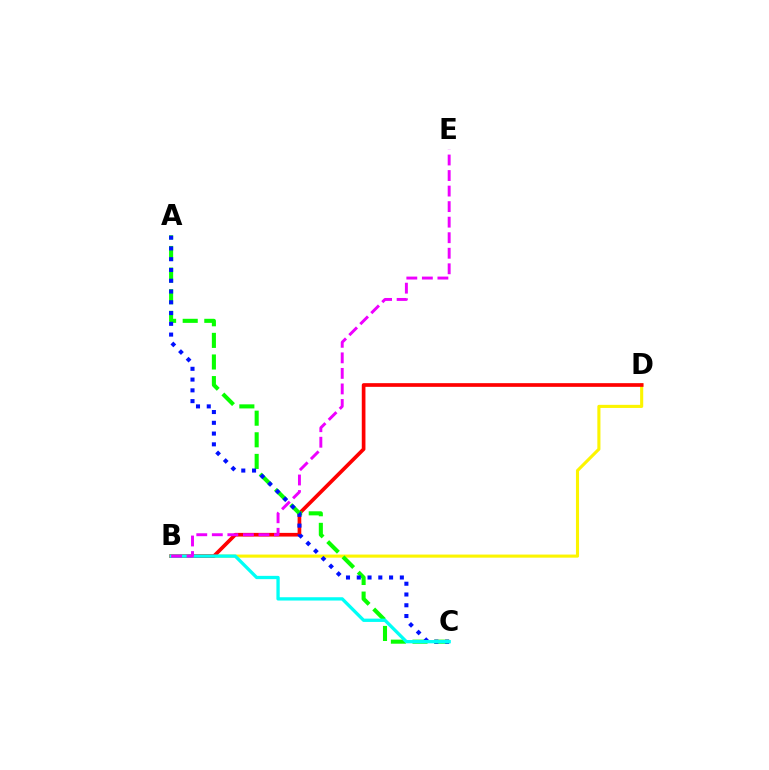{('B', 'D'): [{'color': '#fcf500', 'line_style': 'solid', 'thickness': 2.23}, {'color': '#ff0000', 'line_style': 'solid', 'thickness': 2.65}], ('A', 'C'): [{'color': '#08ff00', 'line_style': 'dashed', 'thickness': 2.94}, {'color': '#0010ff', 'line_style': 'dotted', 'thickness': 2.93}], ('B', 'C'): [{'color': '#00fff6', 'line_style': 'solid', 'thickness': 2.38}], ('B', 'E'): [{'color': '#ee00ff', 'line_style': 'dashed', 'thickness': 2.11}]}